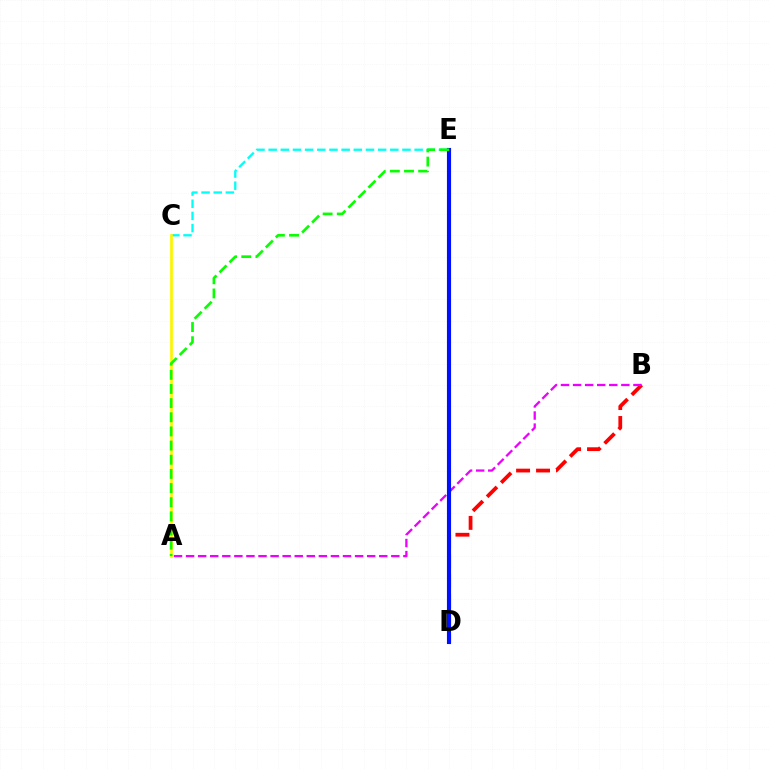{('C', 'E'): [{'color': '#00fff6', 'line_style': 'dashed', 'thickness': 1.65}], ('B', 'D'): [{'color': '#ff0000', 'line_style': 'dashed', 'thickness': 2.71}], ('A', 'C'): [{'color': '#fcf500', 'line_style': 'solid', 'thickness': 1.95}], ('A', 'B'): [{'color': '#ee00ff', 'line_style': 'dashed', 'thickness': 1.64}], ('D', 'E'): [{'color': '#0010ff', 'line_style': 'solid', 'thickness': 2.97}], ('A', 'E'): [{'color': '#08ff00', 'line_style': 'dashed', 'thickness': 1.92}]}